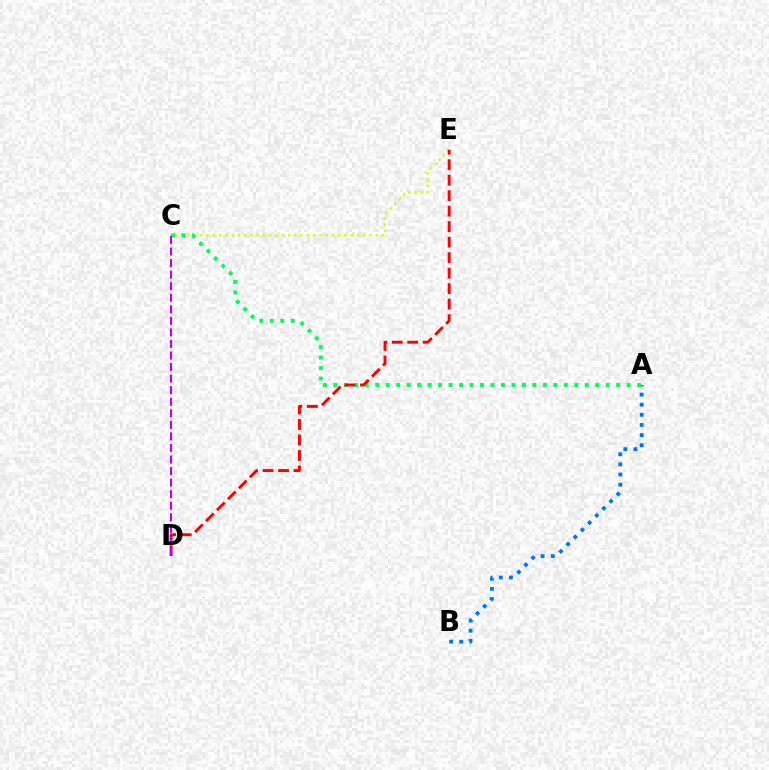{('A', 'B'): [{'color': '#0074ff', 'line_style': 'dotted', 'thickness': 2.75}], ('C', 'E'): [{'color': '#d1ff00', 'line_style': 'dotted', 'thickness': 1.7}], ('A', 'C'): [{'color': '#00ff5c', 'line_style': 'dotted', 'thickness': 2.85}], ('D', 'E'): [{'color': '#ff0000', 'line_style': 'dashed', 'thickness': 2.11}], ('C', 'D'): [{'color': '#b900ff', 'line_style': 'dashed', 'thickness': 1.57}]}